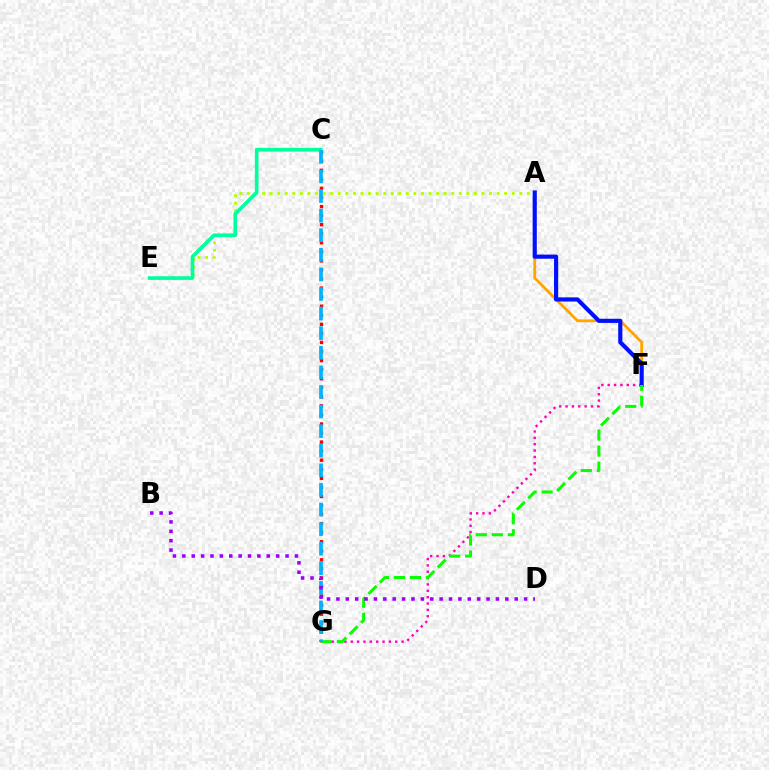{('A', 'E'): [{'color': '#b3ff00', 'line_style': 'dotted', 'thickness': 2.06}], ('F', 'G'): [{'color': '#ff00bd', 'line_style': 'dotted', 'thickness': 1.73}, {'color': '#08ff00', 'line_style': 'dashed', 'thickness': 2.18}], ('A', 'F'): [{'color': '#ffa500', 'line_style': 'solid', 'thickness': 2.02}, {'color': '#0010ff', 'line_style': 'solid', 'thickness': 2.99}], ('C', 'G'): [{'color': '#ff0000', 'line_style': 'dotted', 'thickness': 2.46}, {'color': '#00b5ff', 'line_style': 'dashed', 'thickness': 2.66}], ('C', 'E'): [{'color': '#00ff9d', 'line_style': 'solid', 'thickness': 2.64}], ('B', 'D'): [{'color': '#9b00ff', 'line_style': 'dotted', 'thickness': 2.55}]}